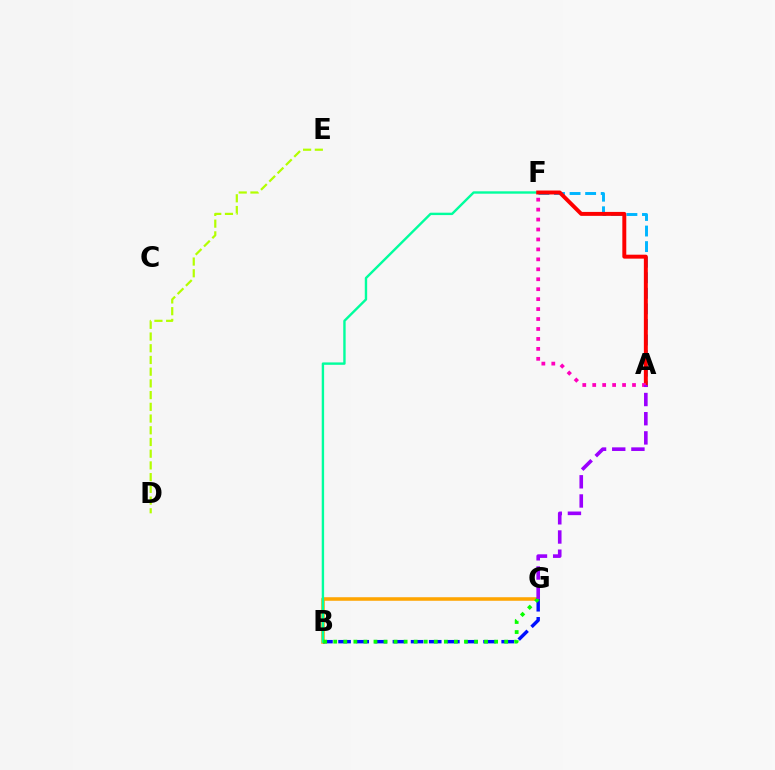{('B', 'G'): [{'color': '#ffa500', 'line_style': 'solid', 'thickness': 2.55}, {'color': '#0010ff', 'line_style': 'dashed', 'thickness': 2.46}, {'color': '#08ff00', 'line_style': 'dotted', 'thickness': 2.73}], ('A', 'F'): [{'color': '#00b5ff', 'line_style': 'dashed', 'thickness': 2.11}, {'color': '#ff0000', 'line_style': 'solid', 'thickness': 2.84}, {'color': '#ff00bd', 'line_style': 'dotted', 'thickness': 2.7}], ('B', 'F'): [{'color': '#00ff9d', 'line_style': 'solid', 'thickness': 1.72}], ('D', 'E'): [{'color': '#b3ff00', 'line_style': 'dashed', 'thickness': 1.59}], ('A', 'G'): [{'color': '#9b00ff', 'line_style': 'dashed', 'thickness': 2.61}]}